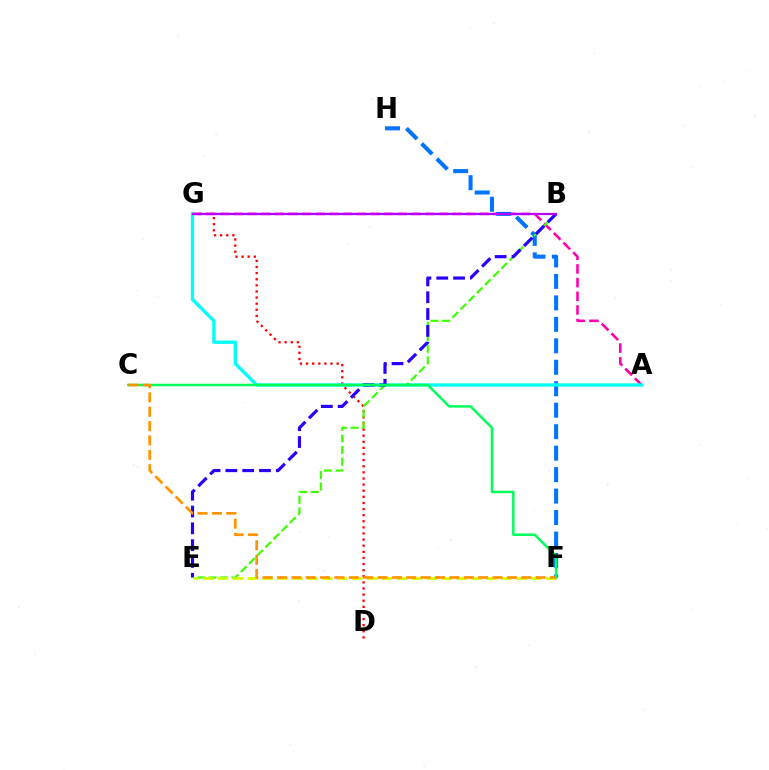{('A', 'G'): [{'color': '#ff00ac', 'line_style': 'dashed', 'thickness': 1.86}, {'color': '#00fff6', 'line_style': 'solid', 'thickness': 2.4}], ('F', 'H'): [{'color': '#0074ff', 'line_style': 'dashed', 'thickness': 2.92}], ('D', 'G'): [{'color': '#ff0000', 'line_style': 'dotted', 'thickness': 1.66}], ('B', 'E'): [{'color': '#3dff00', 'line_style': 'dashed', 'thickness': 1.57}, {'color': '#2500ff', 'line_style': 'dashed', 'thickness': 2.29}], ('E', 'F'): [{'color': '#d1ff00', 'line_style': 'dashed', 'thickness': 2.03}], ('B', 'G'): [{'color': '#b900ff', 'line_style': 'solid', 'thickness': 1.59}], ('C', 'F'): [{'color': '#00ff5c', 'line_style': 'solid', 'thickness': 1.79}, {'color': '#ff9400', 'line_style': 'dashed', 'thickness': 1.95}]}